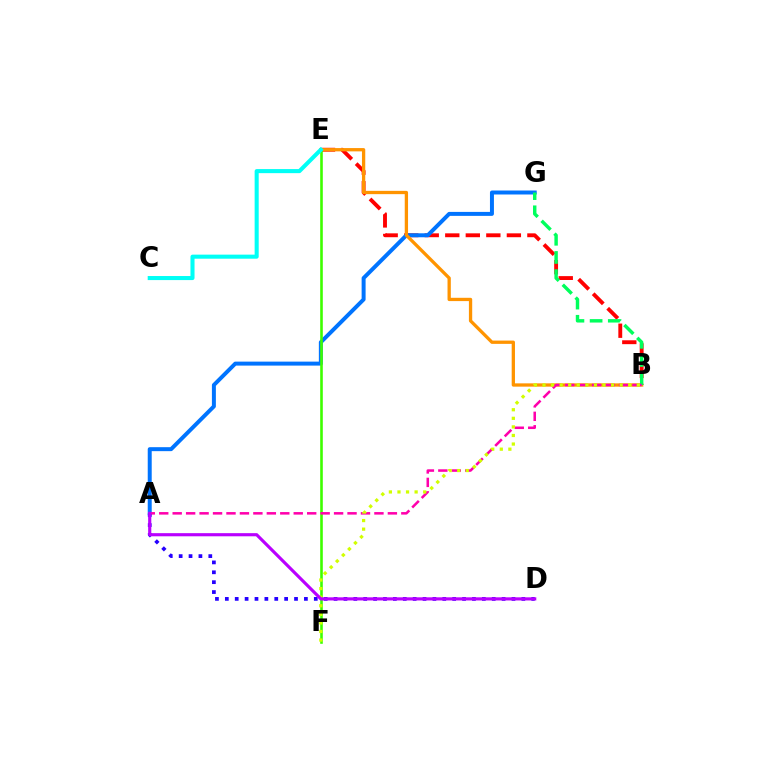{('B', 'E'): [{'color': '#ff0000', 'line_style': 'dashed', 'thickness': 2.79}, {'color': '#ff9400', 'line_style': 'solid', 'thickness': 2.37}], ('A', 'G'): [{'color': '#0074ff', 'line_style': 'solid', 'thickness': 2.86}], ('E', 'F'): [{'color': '#3dff00', 'line_style': 'solid', 'thickness': 1.87}], ('A', 'D'): [{'color': '#2500ff', 'line_style': 'dotted', 'thickness': 2.69}, {'color': '#b900ff', 'line_style': 'solid', 'thickness': 2.26}], ('B', 'G'): [{'color': '#00ff5c', 'line_style': 'dashed', 'thickness': 2.47}], ('A', 'B'): [{'color': '#ff00ac', 'line_style': 'dashed', 'thickness': 1.83}], ('B', 'F'): [{'color': '#d1ff00', 'line_style': 'dotted', 'thickness': 2.33}], ('C', 'E'): [{'color': '#00fff6', 'line_style': 'solid', 'thickness': 2.93}]}